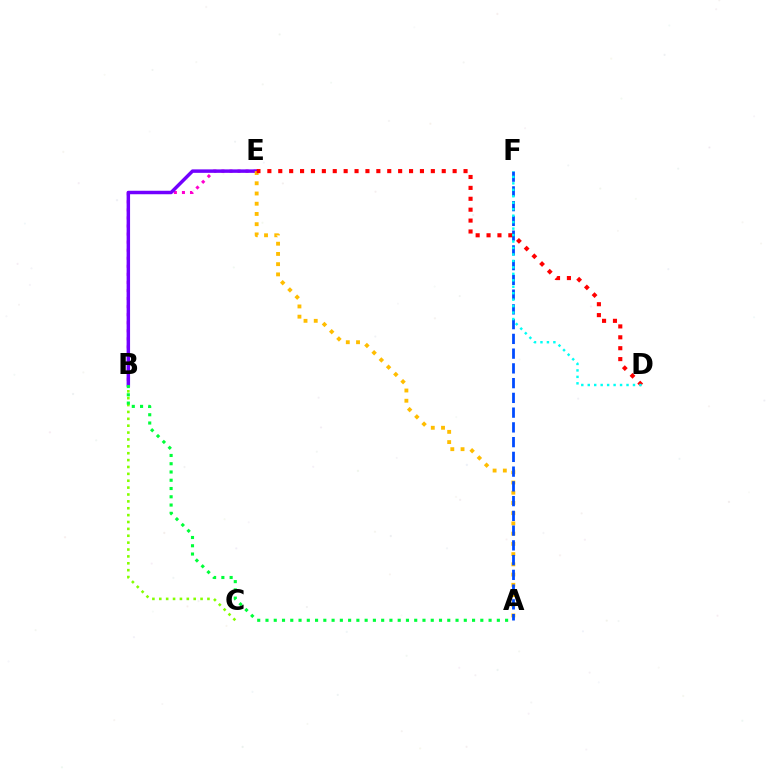{('B', 'E'): [{'color': '#ff00cf', 'line_style': 'dotted', 'thickness': 2.19}, {'color': '#7200ff', 'line_style': 'solid', 'thickness': 2.5}], ('A', 'E'): [{'color': '#ffbd00', 'line_style': 'dotted', 'thickness': 2.78}], ('B', 'C'): [{'color': '#84ff00', 'line_style': 'dotted', 'thickness': 1.87}], ('A', 'B'): [{'color': '#00ff39', 'line_style': 'dotted', 'thickness': 2.25}], ('A', 'F'): [{'color': '#004bff', 'line_style': 'dashed', 'thickness': 2.0}], ('D', 'E'): [{'color': '#ff0000', 'line_style': 'dotted', 'thickness': 2.96}], ('D', 'F'): [{'color': '#00fff6', 'line_style': 'dotted', 'thickness': 1.76}]}